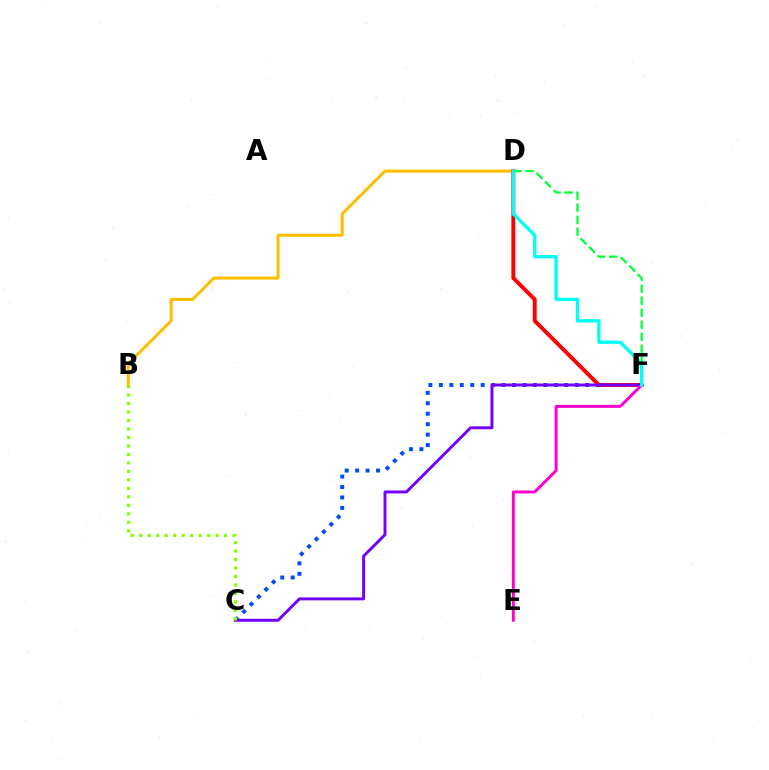{('C', 'F'): [{'color': '#004bff', 'line_style': 'dotted', 'thickness': 2.84}, {'color': '#7200ff', 'line_style': 'solid', 'thickness': 2.11}], ('B', 'D'): [{'color': '#ffbd00', 'line_style': 'solid', 'thickness': 2.14}], ('D', 'F'): [{'color': '#ff0000', 'line_style': 'solid', 'thickness': 2.82}, {'color': '#00ff39', 'line_style': 'dashed', 'thickness': 1.63}, {'color': '#00fff6', 'line_style': 'solid', 'thickness': 2.41}], ('E', 'F'): [{'color': '#ff00cf', 'line_style': 'solid', 'thickness': 2.13}], ('B', 'C'): [{'color': '#84ff00', 'line_style': 'dotted', 'thickness': 2.3}]}